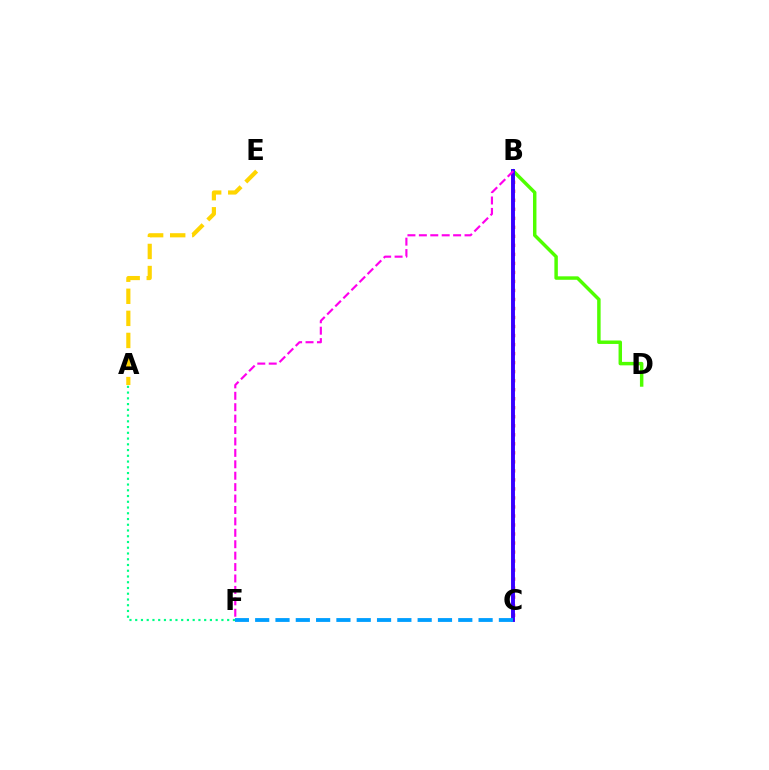{('A', 'E'): [{'color': '#ffd500', 'line_style': 'dashed', 'thickness': 3.0}], ('B', 'C'): [{'color': '#ff0000', 'line_style': 'dotted', 'thickness': 2.45}, {'color': '#3700ff', 'line_style': 'solid', 'thickness': 2.82}], ('A', 'F'): [{'color': '#00ff86', 'line_style': 'dotted', 'thickness': 1.56}], ('B', 'D'): [{'color': '#4fff00', 'line_style': 'solid', 'thickness': 2.49}], ('B', 'F'): [{'color': '#ff00ed', 'line_style': 'dashed', 'thickness': 1.55}], ('C', 'F'): [{'color': '#009eff', 'line_style': 'dashed', 'thickness': 2.76}]}